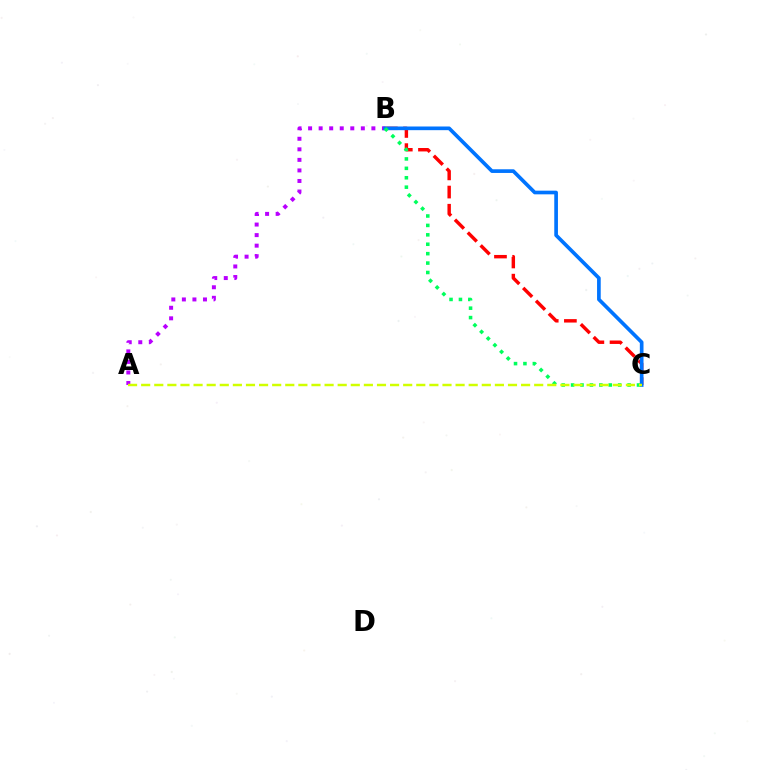{('A', 'B'): [{'color': '#b900ff', 'line_style': 'dotted', 'thickness': 2.87}], ('B', 'C'): [{'color': '#ff0000', 'line_style': 'dashed', 'thickness': 2.47}, {'color': '#0074ff', 'line_style': 'solid', 'thickness': 2.64}, {'color': '#00ff5c', 'line_style': 'dotted', 'thickness': 2.56}], ('A', 'C'): [{'color': '#d1ff00', 'line_style': 'dashed', 'thickness': 1.78}]}